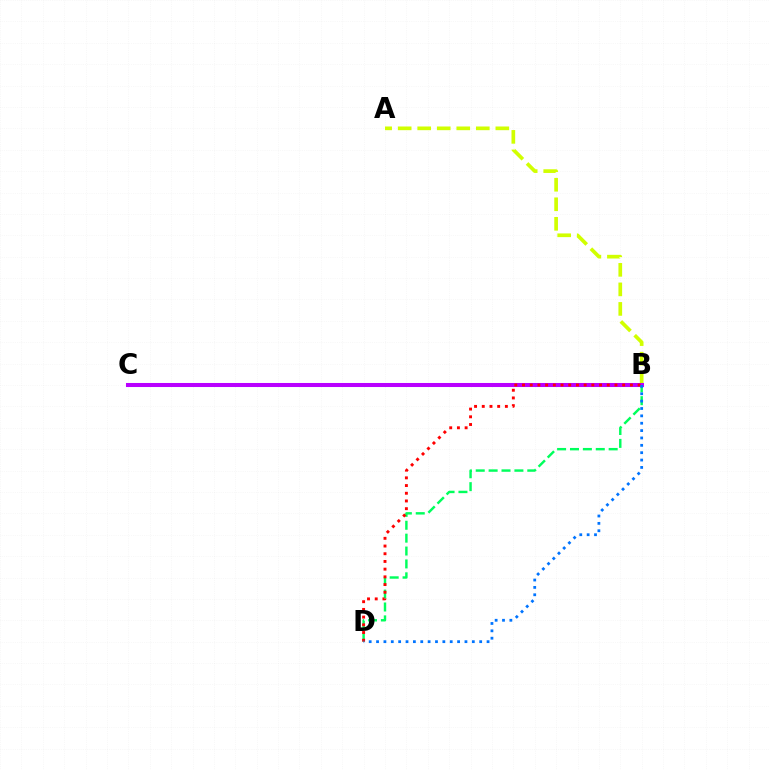{('B', 'D'): [{'color': '#00ff5c', 'line_style': 'dashed', 'thickness': 1.75}, {'color': '#ff0000', 'line_style': 'dotted', 'thickness': 2.09}, {'color': '#0074ff', 'line_style': 'dotted', 'thickness': 2.0}], ('A', 'B'): [{'color': '#d1ff00', 'line_style': 'dashed', 'thickness': 2.65}], ('B', 'C'): [{'color': '#b900ff', 'line_style': 'solid', 'thickness': 2.91}]}